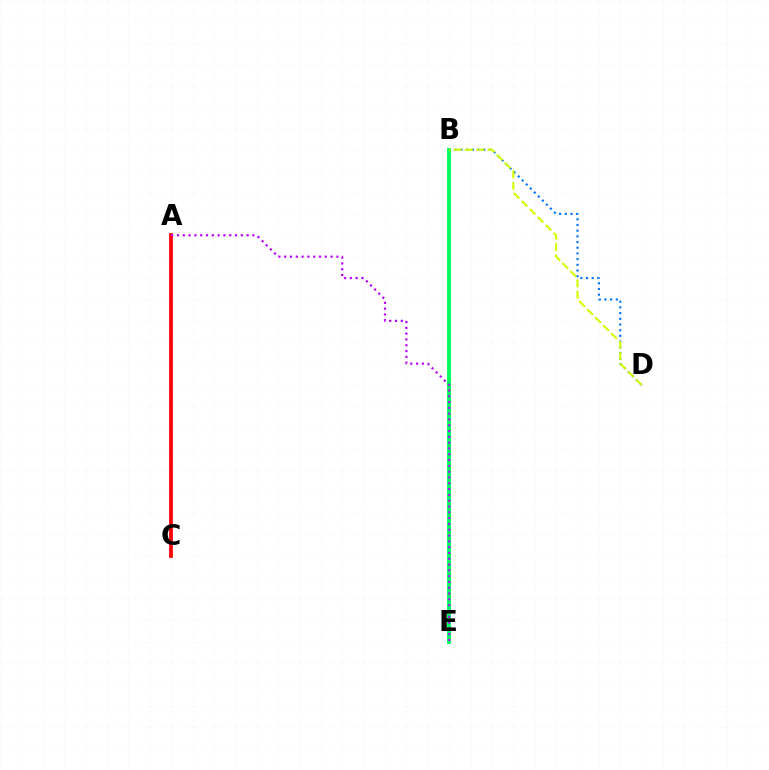{('B', 'D'): [{'color': '#0074ff', 'line_style': 'dotted', 'thickness': 1.55}, {'color': '#d1ff00', 'line_style': 'dashed', 'thickness': 1.53}], ('A', 'C'): [{'color': '#ff0000', 'line_style': 'solid', 'thickness': 2.71}], ('B', 'E'): [{'color': '#00ff5c', 'line_style': 'solid', 'thickness': 2.82}], ('A', 'E'): [{'color': '#b900ff', 'line_style': 'dotted', 'thickness': 1.58}]}